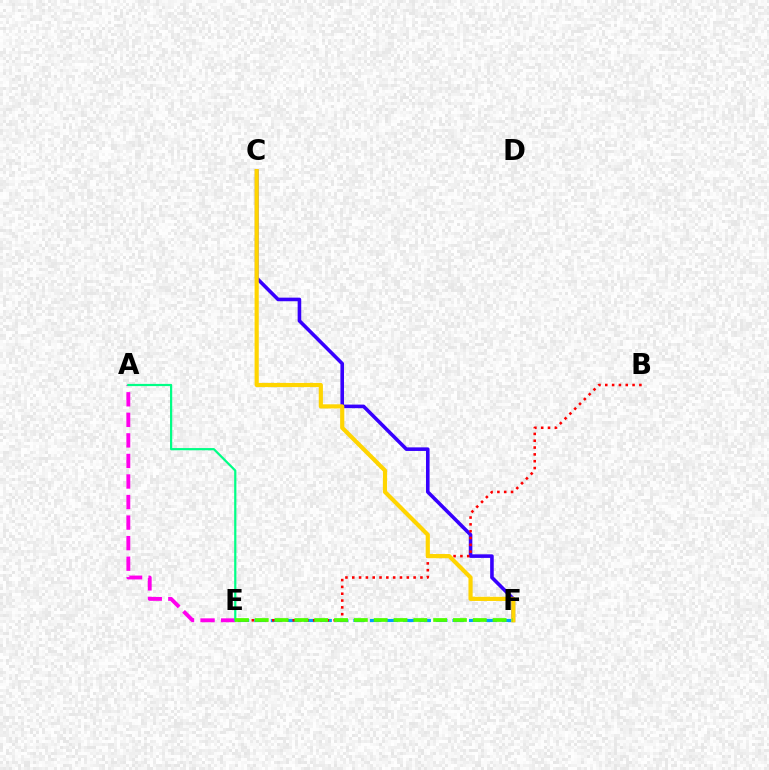{('C', 'F'): [{'color': '#3700ff', 'line_style': 'solid', 'thickness': 2.58}, {'color': '#ffd500', 'line_style': 'solid', 'thickness': 3.0}], ('E', 'F'): [{'color': '#009eff', 'line_style': 'dashed', 'thickness': 2.24}, {'color': '#4fff00', 'line_style': 'dashed', 'thickness': 2.69}], ('B', 'E'): [{'color': '#ff0000', 'line_style': 'dotted', 'thickness': 1.85}], ('A', 'E'): [{'color': '#ff00ed', 'line_style': 'dashed', 'thickness': 2.79}, {'color': '#00ff86', 'line_style': 'solid', 'thickness': 1.59}]}